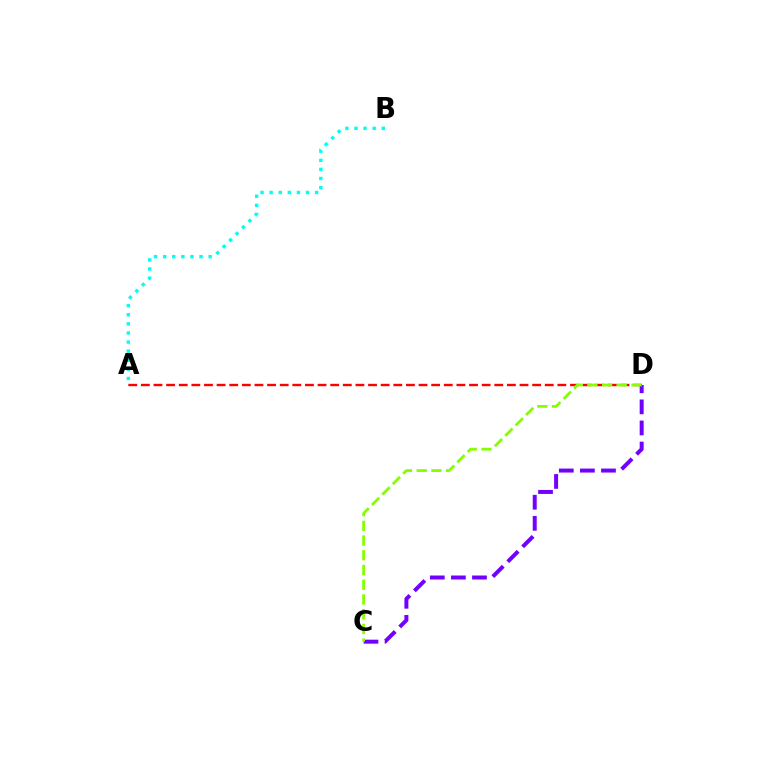{('A', 'D'): [{'color': '#ff0000', 'line_style': 'dashed', 'thickness': 1.71}], ('C', 'D'): [{'color': '#7200ff', 'line_style': 'dashed', 'thickness': 2.86}, {'color': '#84ff00', 'line_style': 'dashed', 'thickness': 2.0}], ('A', 'B'): [{'color': '#00fff6', 'line_style': 'dotted', 'thickness': 2.47}]}